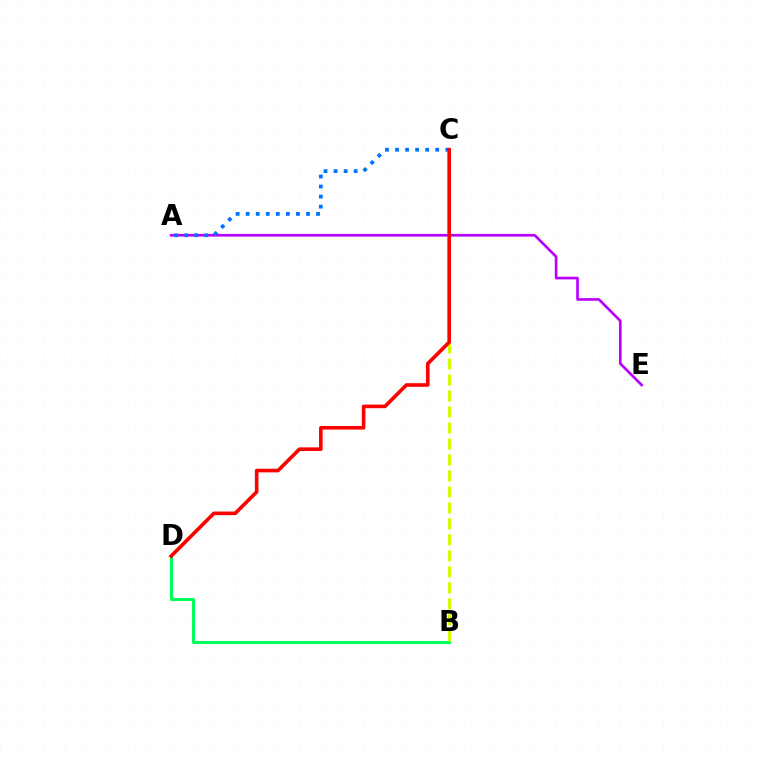{('B', 'D'): [{'color': '#00ff5c', 'line_style': 'solid', 'thickness': 2.18}], ('A', 'E'): [{'color': '#b900ff', 'line_style': 'solid', 'thickness': 1.91}], ('B', 'C'): [{'color': '#d1ff00', 'line_style': 'dashed', 'thickness': 2.17}], ('A', 'C'): [{'color': '#0074ff', 'line_style': 'dotted', 'thickness': 2.73}], ('C', 'D'): [{'color': '#ff0000', 'line_style': 'solid', 'thickness': 2.6}]}